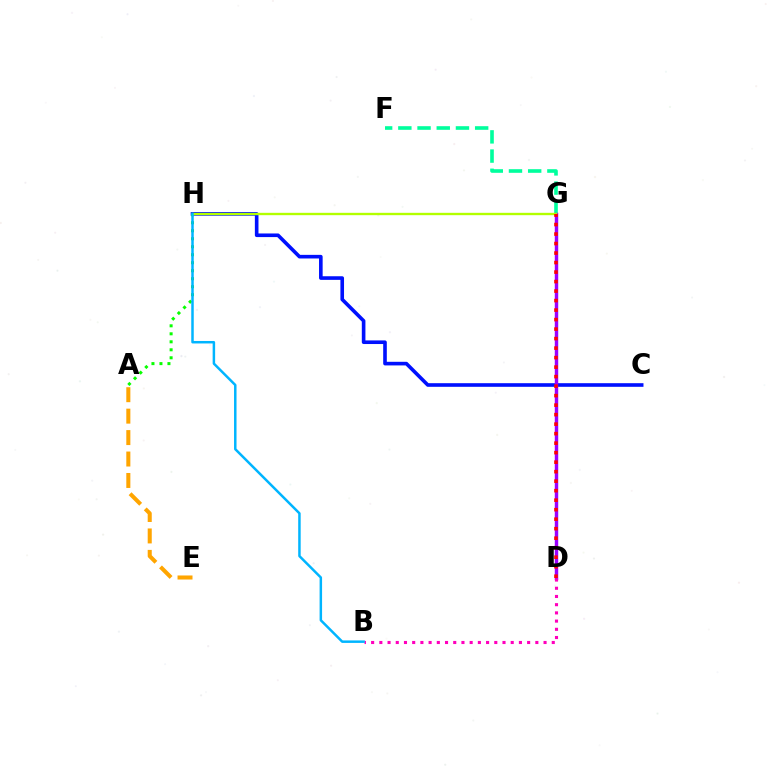{('C', 'H'): [{'color': '#0010ff', 'line_style': 'solid', 'thickness': 2.61}], ('F', 'G'): [{'color': '#00ff9d', 'line_style': 'dashed', 'thickness': 2.61}], ('A', 'H'): [{'color': '#08ff00', 'line_style': 'dotted', 'thickness': 2.17}], ('D', 'G'): [{'color': '#9b00ff', 'line_style': 'solid', 'thickness': 2.47}, {'color': '#ff0000', 'line_style': 'dotted', 'thickness': 2.58}], ('B', 'D'): [{'color': '#ff00bd', 'line_style': 'dotted', 'thickness': 2.23}], ('G', 'H'): [{'color': '#b3ff00', 'line_style': 'solid', 'thickness': 1.7}], ('A', 'E'): [{'color': '#ffa500', 'line_style': 'dashed', 'thickness': 2.91}], ('B', 'H'): [{'color': '#00b5ff', 'line_style': 'solid', 'thickness': 1.79}]}